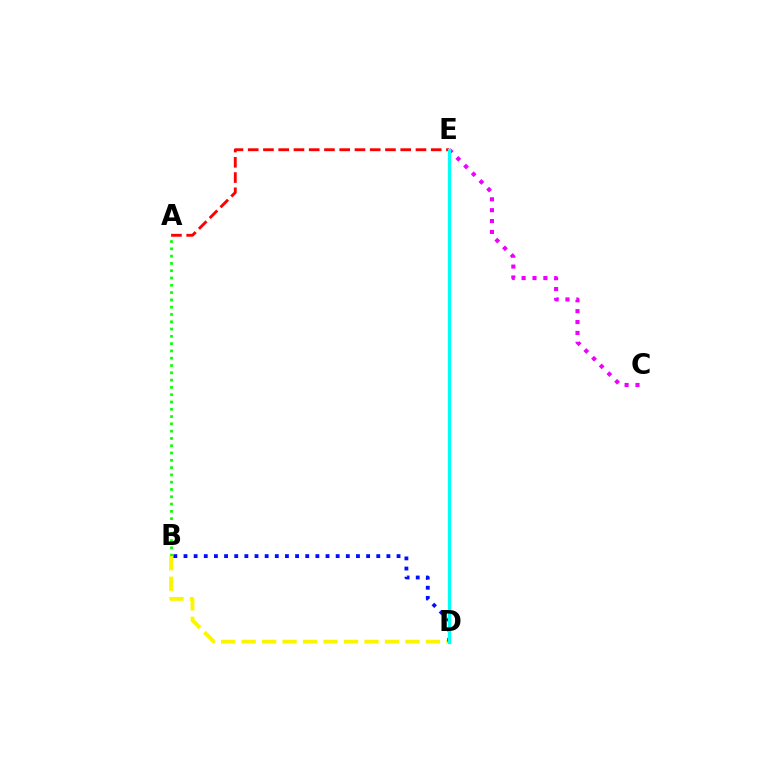{('C', 'E'): [{'color': '#ee00ff', 'line_style': 'dotted', 'thickness': 2.95}], ('A', 'E'): [{'color': '#ff0000', 'line_style': 'dashed', 'thickness': 2.07}], ('A', 'B'): [{'color': '#08ff00', 'line_style': 'dotted', 'thickness': 1.98}], ('B', 'D'): [{'color': '#fcf500', 'line_style': 'dashed', 'thickness': 2.78}, {'color': '#0010ff', 'line_style': 'dotted', 'thickness': 2.76}], ('D', 'E'): [{'color': '#00fff6', 'line_style': 'solid', 'thickness': 2.33}]}